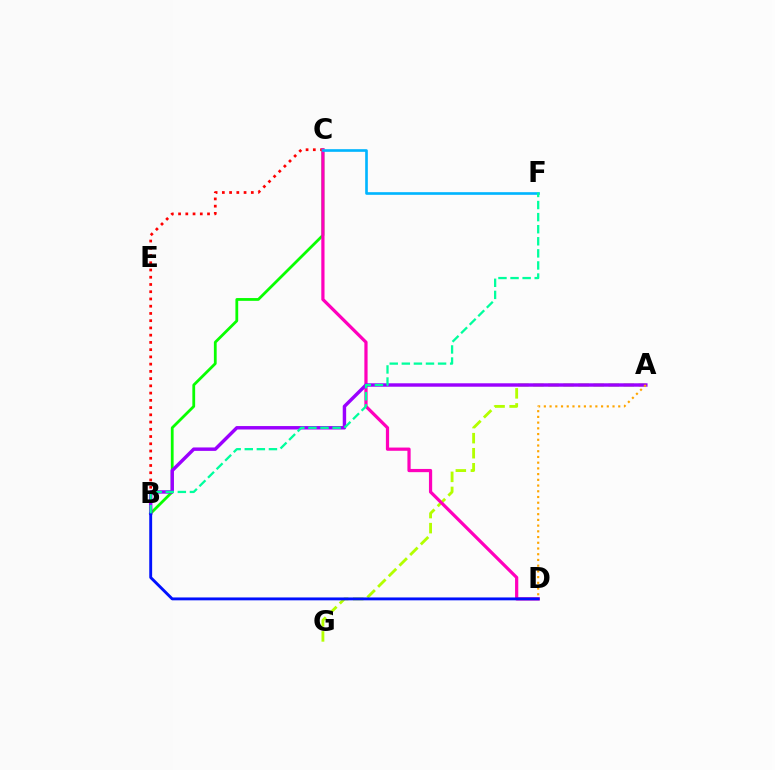{('B', 'C'): [{'color': '#ff0000', 'line_style': 'dotted', 'thickness': 1.97}, {'color': '#08ff00', 'line_style': 'solid', 'thickness': 2.0}], ('A', 'G'): [{'color': '#b3ff00', 'line_style': 'dashed', 'thickness': 2.05}], ('C', 'D'): [{'color': '#ff00bd', 'line_style': 'solid', 'thickness': 2.32}], ('A', 'B'): [{'color': '#9b00ff', 'line_style': 'solid', 'thickness': 2.47}], ('B', 'D'): [{'color': '#0010ff', 'line_style': 'solid', 'thickness': 2.07}], ('C', 'F'): [{'color': '#00b5ff', 'line_style': 'solid', 'thickness': 1.9}], ('A', 'D'): [{'color': '#ffa500', 'line_style': 'dotted', 'thickness': 1.55}], ('B', 'F'): [{'color': '#00ff9d', 'line_style': 'dashed', 'thickness': 1.64}]}